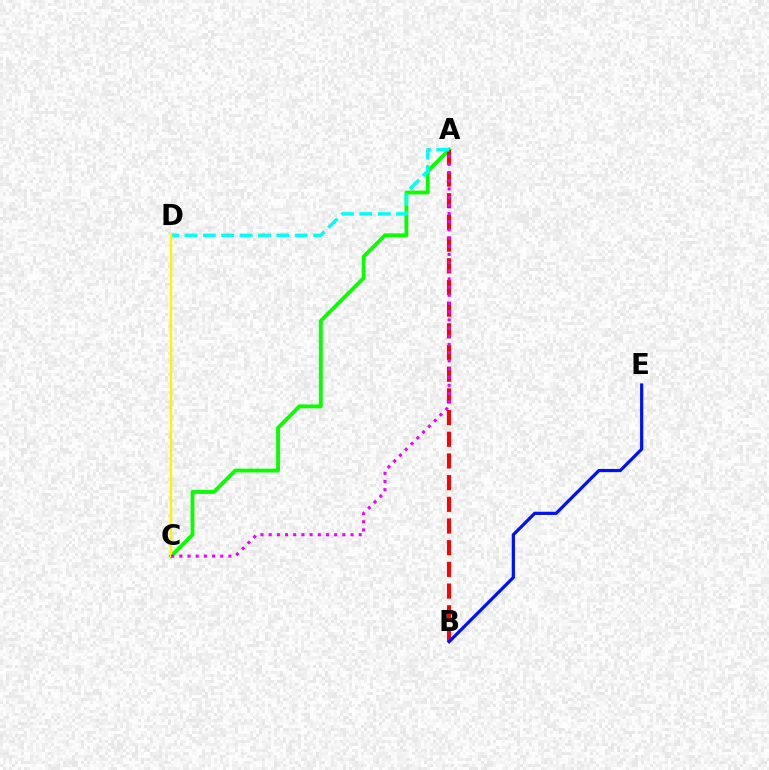{('A', 'C'): [{'color': '#08ff00', 'line_style': 'solid', 'thickness': 2.77}, {'color': '#ee00ff', 'line_style': 'dotted', 'thickness': 2.22}], ('A', 'B'): [{'color': '#ff0000', 'line_style': 'dashed', 'thickness': 2.95}], ('A', 'D'): [{'color': '#00fff6', 'line_style': 'dashed', 'thickness': 2.5}], ('B', 'E'): [{'color': '#0010ff', 'line_style': 'solid', 'thickness': 2.32}], ('C', 'D'): [{'color': '#fcf500', 'line_style': 'solid', 'thickness': 1.76}]}